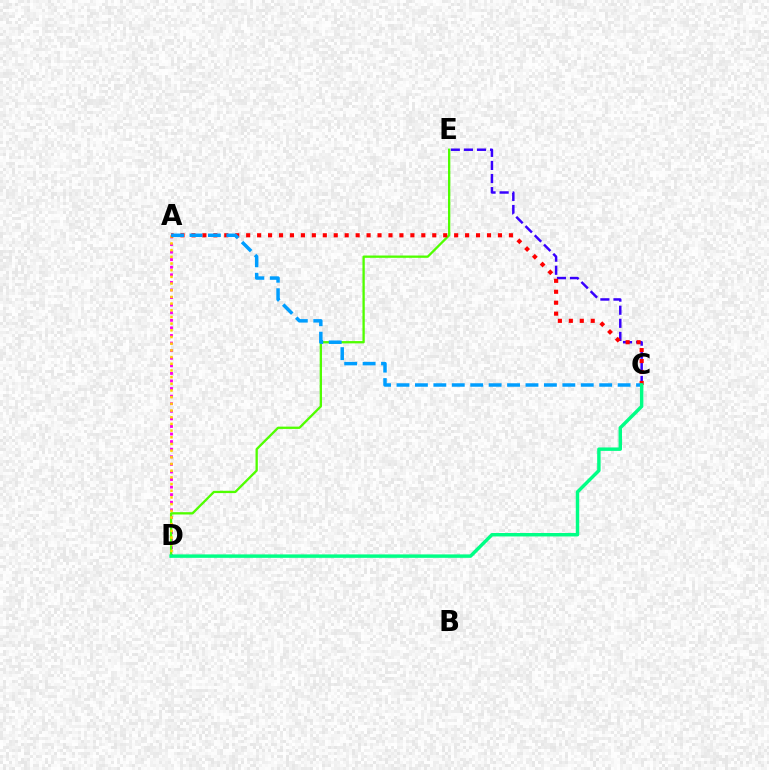{('A', 'D'): [{'color': '#ff00ed', 'line_style': 'dotted', 'thickness': 2.06}, {'color': '#ffd500', 'line_style': 'dotted', 'thickness': 1.82}], ('C', 'E'): [{'color': '#3700ff', 'line_style': 'dashed', 'thickness': 1.78}], ('D', 'E'): [{'color': '#4fff00', 'line_style': 'solid', 'thickness': 1.66}], ('A', 'C'): [{'color': '#ff0000', 'line_style': 'dotted', 'thickness': 2.97}, {'color': '#009eff', 'line_style': 'dashed', 'thickness': 2.5}], ('C', 'D'): [{'color': '#00ff86', 'line_style': 'solid', 'thickness': 2.47}]}